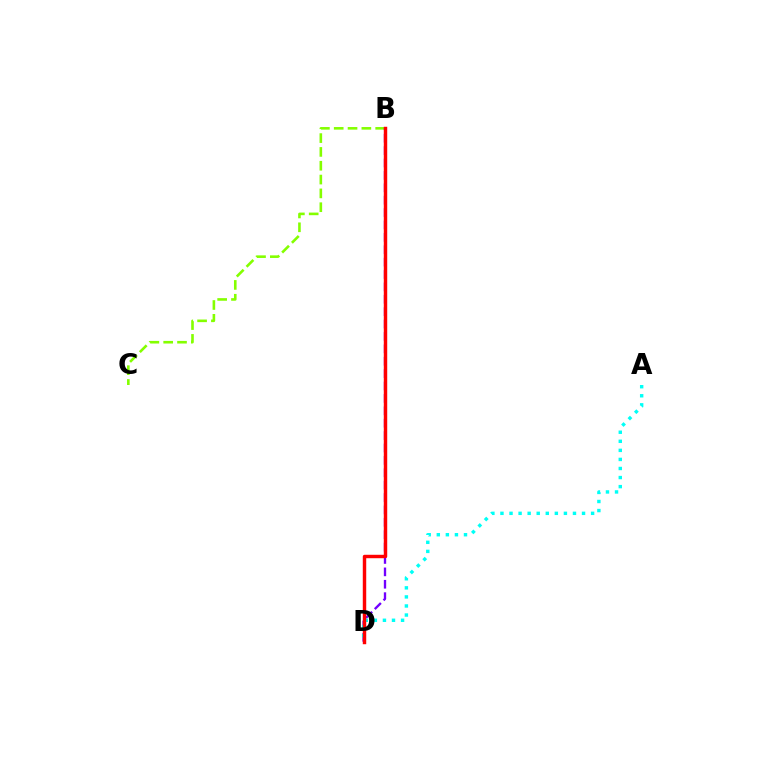{('B', 'C'): [{'color': '#84ff00', 'line_style': 'dashed', 'thickness': 1.88}], ('B', 'D'): [{'color': '#7200ff', 'line_style': 'dashed', 'thickness': 1.68}, {'color': '#ff0000', 'line_style': 'solid', 'thickness': 2.48}], ('A', 'D'): [{'color': '#00fff6', 'line_style': 'dotted', 'thickness': 2.46}]}